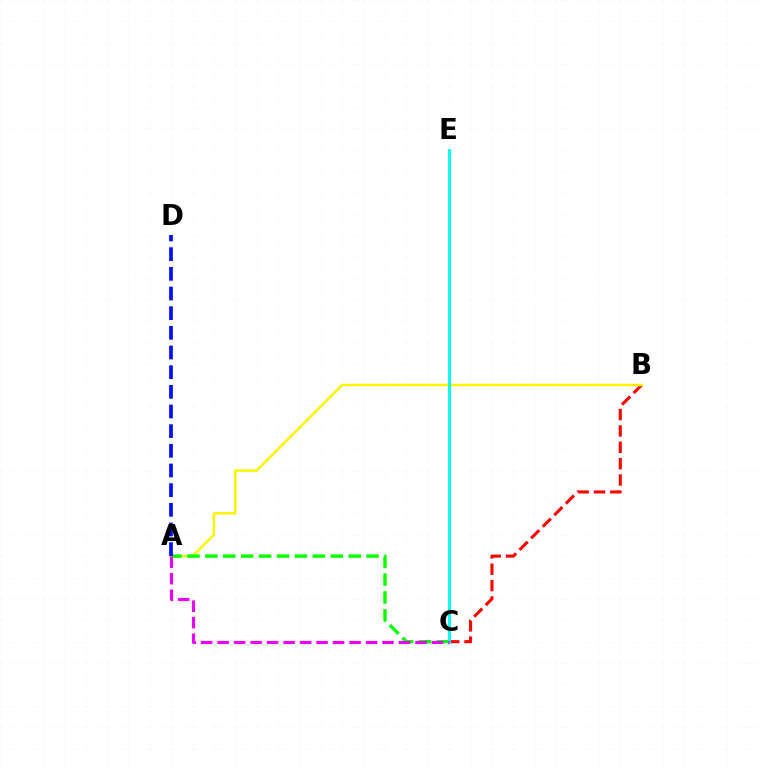{('B', 'C'): [{'color': '#ff0000', 'line_style': 'dashed', 'thickness': 2.22}], ('A', 'B'): [{'color': '#fcf500', 'line_style': 'solid', 'thickness': 1.82}], ('A', 'C'): [{'color': '#08ff00', 'line_style': 'dashed', 'thickness': 2.43}, {'color': '#ee00ff', 'line_style': 'dashed', 'thickness': 2.24}], ('C', 'E'): [{'color': '#00fff6', 'line_style': 'solid', 'thickness': 2.1}], ('A', 'D'): [{'color': '#0010ff', 'line_style': 'dashed', 'thickness': 2.67}]}